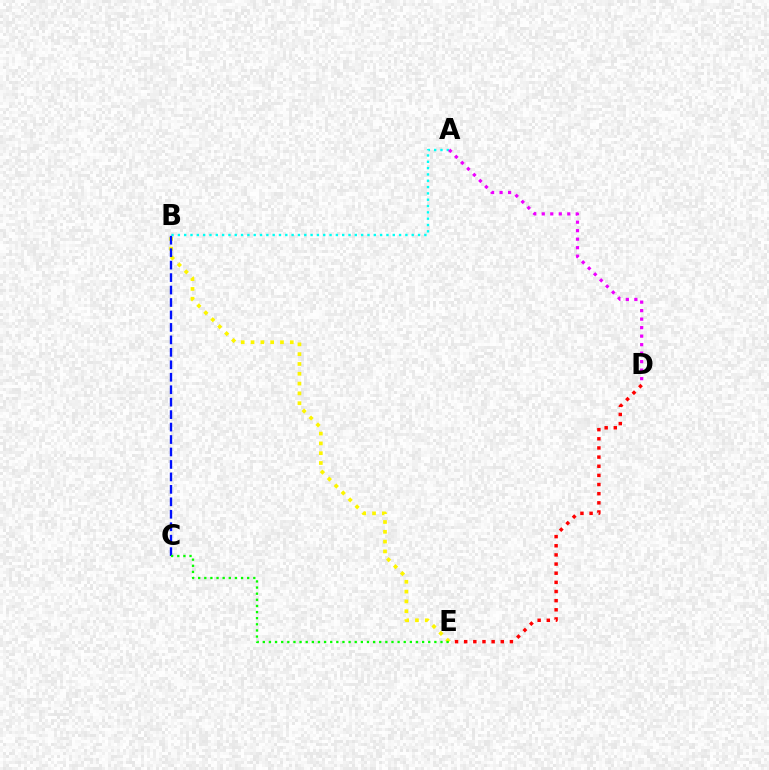{('A', 'B'): [{'color': '#00fff6', 'line_style': 'dotted', 'thickness': 1.72}], ('A', 'D'): [{'color': '#ee00ff', 'line_style': 'dotted', 'thickness': 2.31}], ('B', 'E'): [{'color': '#fcf500', 'line_style': 'dotted', 'thickness': 2.67}], ('B', 'C'): [{'color': '#0010ff', 'line_style': 'dashed', 'thickness': 1.69}], ('D', 'E'): [{'color': '#ff0000', 'line_style': 'dotted', 'thickness': 2.49}], ('C', 'E'): [{'color': '#08ff00', 'line_style': 'dotted', 'thickness': 1.66}]}